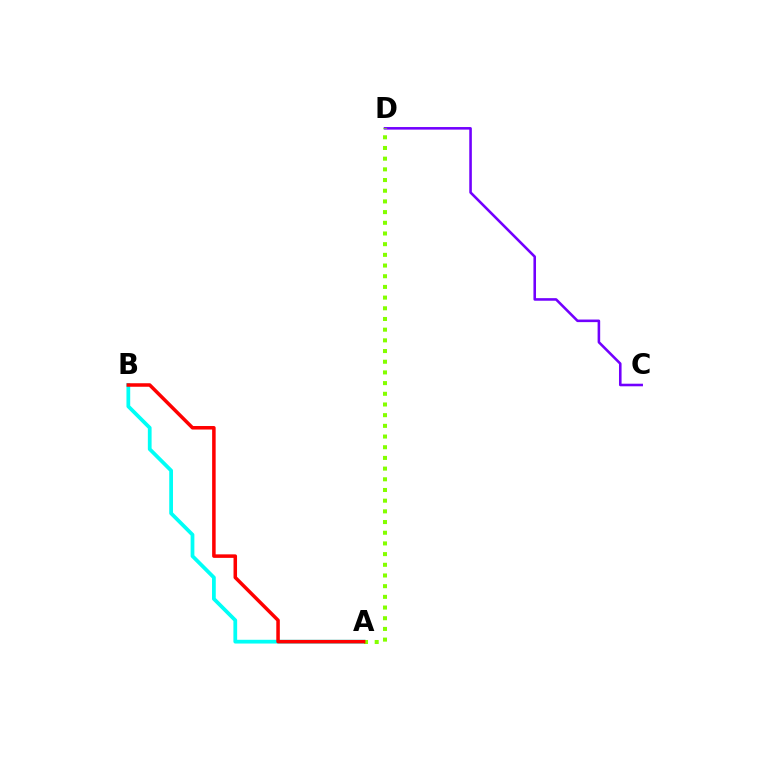{('A', 'B'): [{'color': '#00fff6', 'line_style': 'solid', 'thickness': 2.7}, {'color': '#ff0000', 'line_style': 'solid', 'thickness': 2.53}], ('C', 'D'): [{'color': '#7200ff', 'line_style': 'solid', 'thickness': 1.86}], ('A', 'D'): [{'color': '#84ff00', 'line_style': 'dotted', 'thickness': 2.9}]}